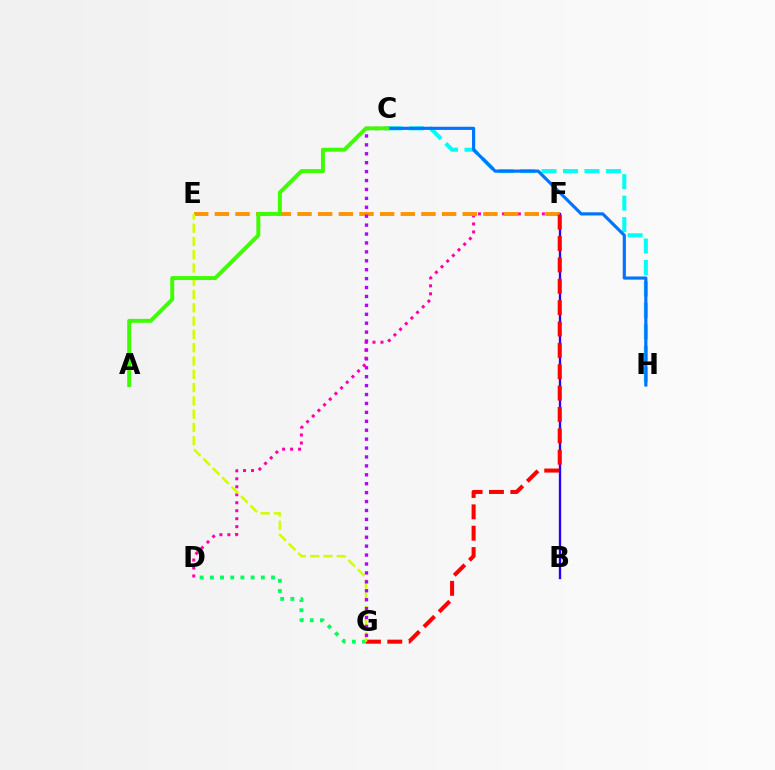{('B', 'F'): [{'color': '#2500ff', 'line_style': 'solid', 'thickness': 1.68}], ('D', 'F'): [{'color': '#ff00ac', 'line_style': 'dotted', 'thickness': 2.17}], ('C', 'H'): [{'color': '#00fff6', 'line_style': 'dashed', 'thickness': 2.92}, {'color': '#0074ff', 'line_style': 'solid', 'thickness': 2.27}], ('E', 'F'): [{'color': '#ff9400', 'line_style': 'dashed', 'thickness': 2.81}], ('F', 'G'): [{'color': '#ff0000', 'line_style': 'dashed', 'thickness': 2.9}], ('D', 'G'): [{'color': '#00ff5c', 'line_style': 'dotted', 'thickness': 2.77}], ('E', 'G'): [{'color': '#d1ff00', 'line_style': 'dashed', 'thickness': 1.81}], ('C', 'G'): [{'color': '#b900ff', 'line_style': 'dotted', 'thickness': 2.42}], ('A', 'C'): [{'color': '#3dff00', 'line_style': 'solid', 'thickness': 2.85}]}